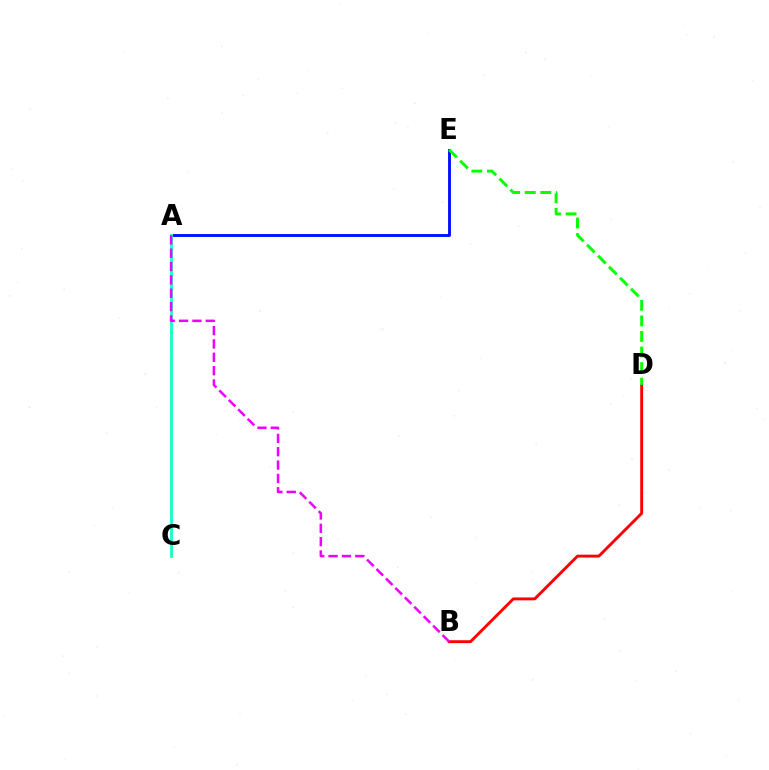{('A', 'E'): [{'color': '#0010ff', 'line_style': 'solid', 'thickness': 2.08}], ('A', 'C'): [{'color': '#fcf500', 'line_style': 'solid', 'thickness': 2.07}, {'color': '#00fff6', 'line_style': 'solid', 'thickness': 1.89}], ('B', 'D'): [{'color': '#ff0000', 'line_style': 'solid', 'thickness': 2.08}], ('D', 'E'): [{'color': '#08ff00', 'line_style': 'dashed', 'thickness': 2.11}], ('A', 'B'): [{'color': '#ee00ff', 'line_style': 'dashed', 'thickness': 1.81}]}